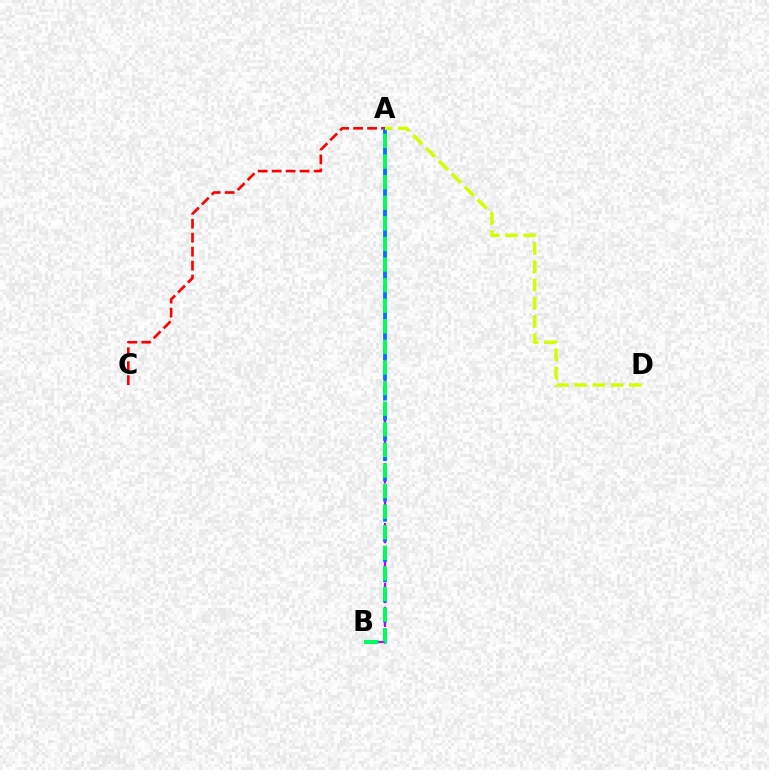{('A', 'C'): [{'color': '#ff0000', 'line_style': 'dashed', 'thickness': 1.9}], ('A', 'B'): [{'color': '#b900ff', 'line_style': 'dashed', 'thickness': 1.63}, {'color': '#0074ff', 'line_style': 'dashed', 'thickness': 2.74}, {'color': '#00ff5c', 'line_style': 'dashed', 'thickness': 2.8}], ('A', 'D'): [{'color': '#d1ff00', 'line_style': 'dashed', 'thickness': 2.48}]}